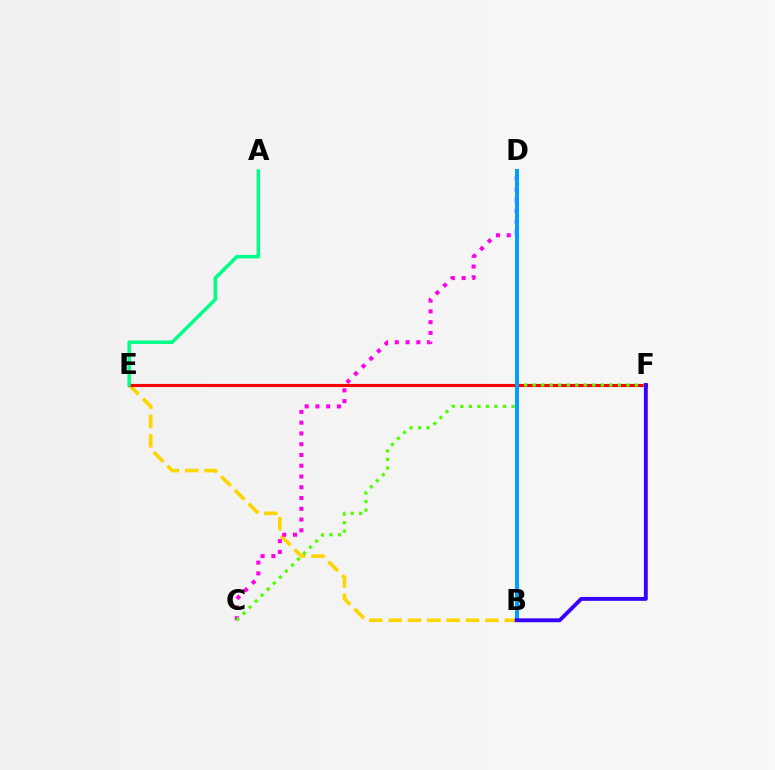{('B', 'E'): [{'color': '#ffd500', 'line_style': 'dashed', 'thickness': 2.63}], ('E', 'F'): [{'color': '#ff0000', 'line_style': 'solid', 'thickness': 2.25}], ('C', 'D'): [{'color': '#ff00ed', 'line_style': 'dotted', 'thickness': 2.92}], ('C', 'F'): [{'color': '#4fff00', 'line_style': 'dotted', 'thickness': 2.31}], ('B', 'D'): [{'color': '#009eff', 'line_style': 'solid', 'thickness': 2.86}], ('B', 'F'): [{'color': '#3700ff', 'line_style': 'solid', 'thickness': 2.8}], ('A', 'E'): [{'color': '#00ff86', 'line_style': 'solid', 'thickness': 2.53}]}